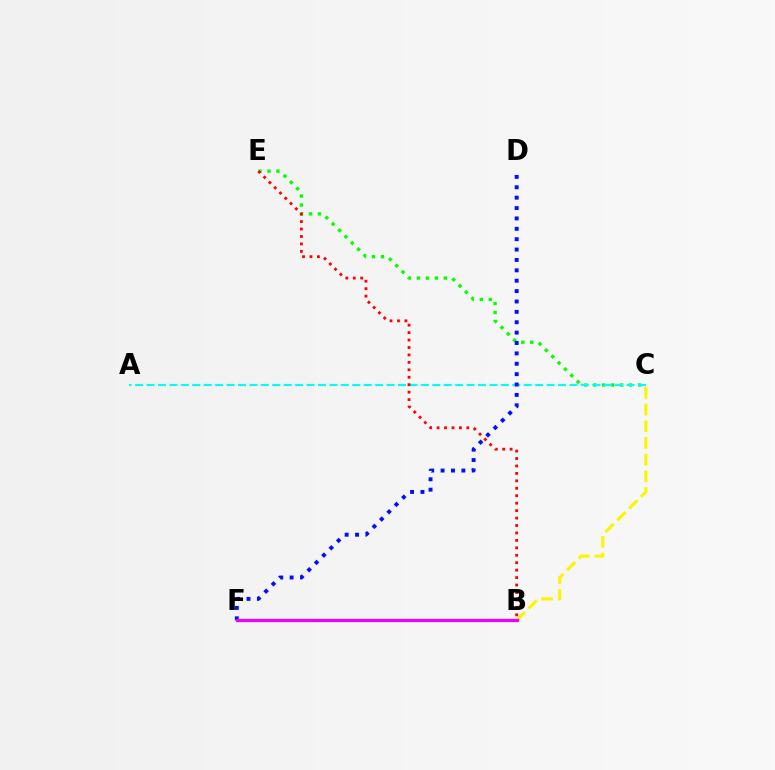{('B', 'C'): [{'color': '#fcf500', 'line_style': 'dashed', 'thickness': 2.27}], ('C', 'E'): [{'color': '#08ff00', 'line_style': 'dotted', 'thickness': 2.43}], ('A', 'C'): [{'color': '#00fff6', 'line_style': 'dashed', 'thickness': 1.55}], ('B', 'E'): [{'color': '#ff0000', 'line_style': 'dotted', 'thickness': 2.02}], ('D', 'F'): [{'color': '#0010ff', 'line_style': 'dotted', 'thickness': 2.82}], ('B', 'F'): [{'color': '#ee00ff', 'line_style': 'solid', 'thickness': 2.33}]}